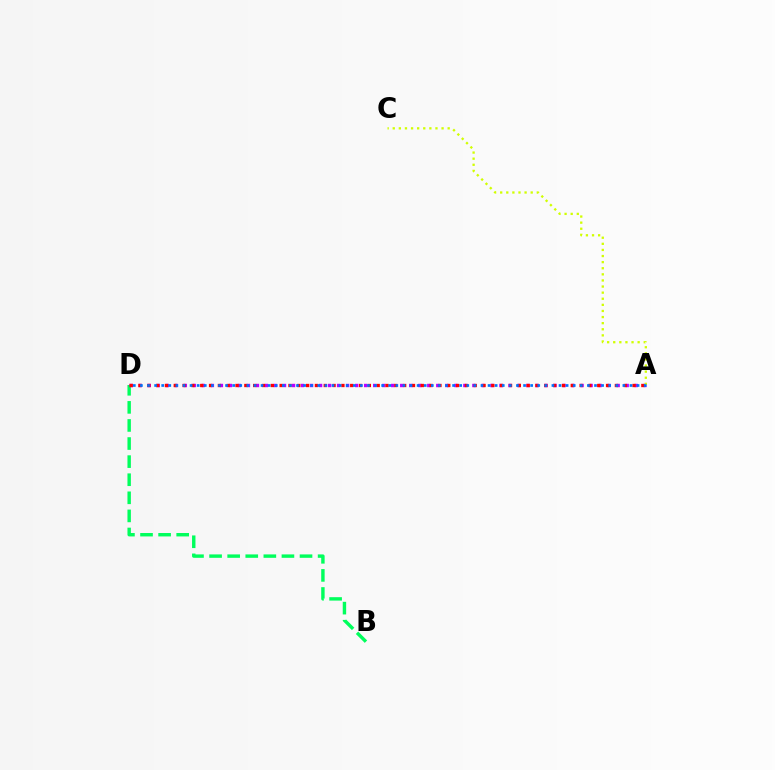{('B', 'D'): [{'color': '#00ff5c', 'line_style': 'dashed', 'thickness': 2.46}], ('A', 'D'): [{'color': '#b900ff', 'line_style': 'dotted', 'thickness': 2.45}, {'color': '#ff0000', 'line_style': 'dotted', 'thickness': 2.4}, {'color': '#0074ff', 'line_style': 'dotted', 'thickness': 1.93}], ('A', 'C'): [{'color': '#d1ff00', 'line_style': 'dotted', 'thickness': 1.66}]}